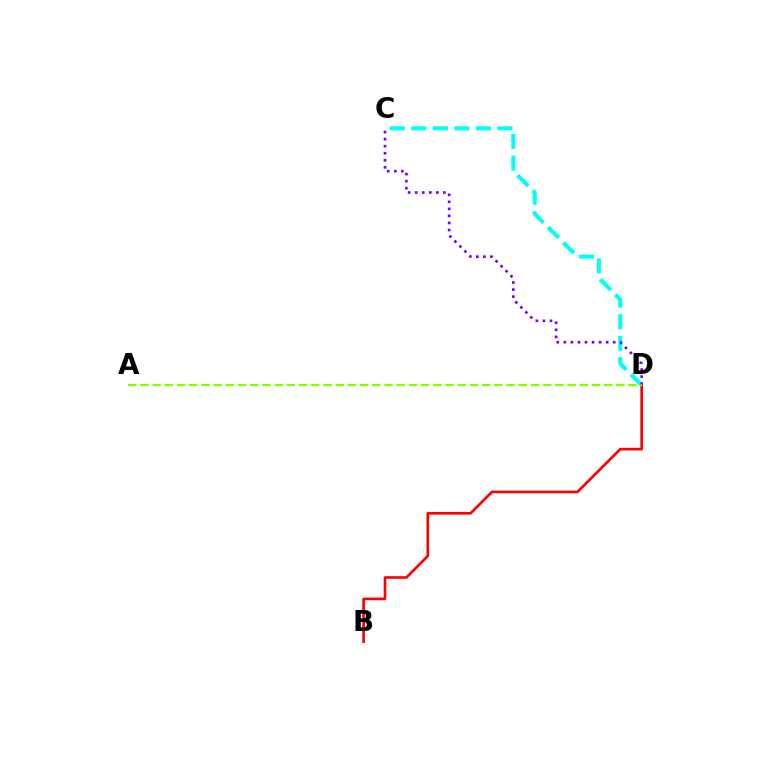{('B', 'D'): [{'color': '#ff0000', 'line_style': 'solid', 'thickness': 1.9}], ('C', 'D'): [{'color': '#00fff6', 'line_style': 'dashed', 'thickness': 2.93}, {'color': '#7200ff', 'line_style': 'dotted', 'thickness': 1.92}], ('A', 'D'): [{'color': '#84ff00', 'line_style': 'dashed', 'thickness': 1.66}]}